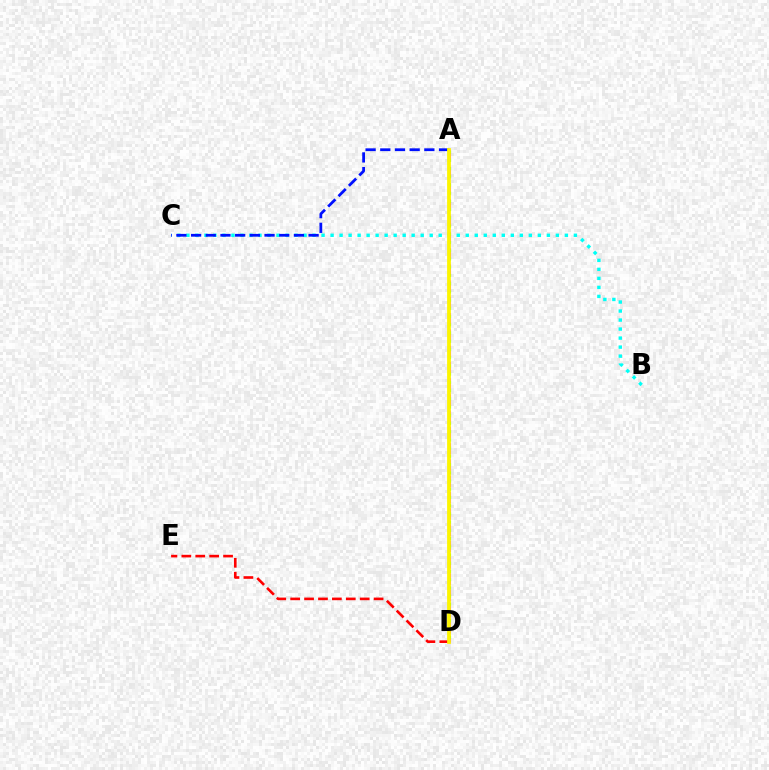{('B', 'C'): [{'color': '#00fff6', 'line_style': 'dotted', 'thickness': 2.45}], ('A', 'D'): [{'color': '#ee00ff', 'line_style': 'dashed', 'thickness': 2.21}, {'color': '#08ff00', 'line_style': 'dotted', 'thickness': 2.23}, {'color': '#fcf500', 'line_style': 'solid', 'thickness': 2.72}], ('A', 'C'): [{'color': '#0010ff', 'line_style': 'dashed', 'thickness': 2.0}], ('D', 'E'): [{'color': '#ff0000', 'line_style': 'dashed', 'thickness': 1.89}]}